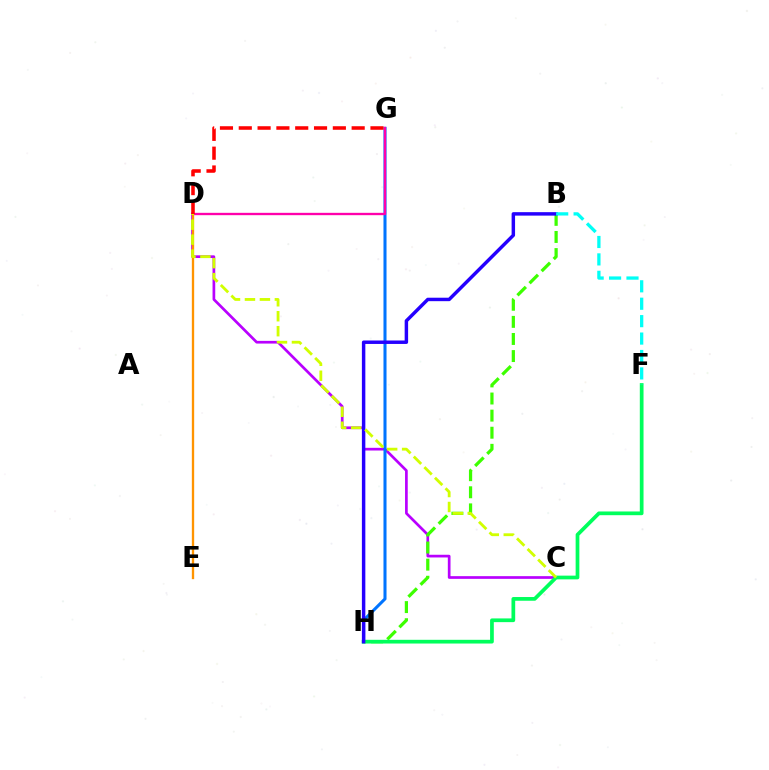{('C', 'D'): [{'color': '#b900ff', 'line_style': 'solid', 'thickness': 1.94}, {'color': '#d1ff00', 'line_style': 'dashed', 'thickness': 2.03}], ('B', 'H'): [{'color': '#3dff00', 'line_style': 'dashed', 'thickness': 2.32}, {'color': '#2500ff', 'line_style': 'solid', 'thickness': 2.49}], ('G', 'H'): [{'color': '#0074ff', 'line_style': 'solid', 'thickness': 2.19}], ('F', 'H'): [{'color': '#00ff5c', 'line_style': 'solid', 'thickness': 2.68}], ('D', 'G'): [{'color': '#ff00ac', 'line_style': 'solid', 'thickness': 1.69}, {'color': '#ff0000', 'line_style': 'dashed', 'thickness': 2.56}], ('D', 'E'): [{'color': '#ff9400', 'line_style': 'solid', 'thickness': 1.68}], ('B', 'F'): [{'color': '#00fff6', 'line_style': 'dashed', 'thickness': 2.37}]}